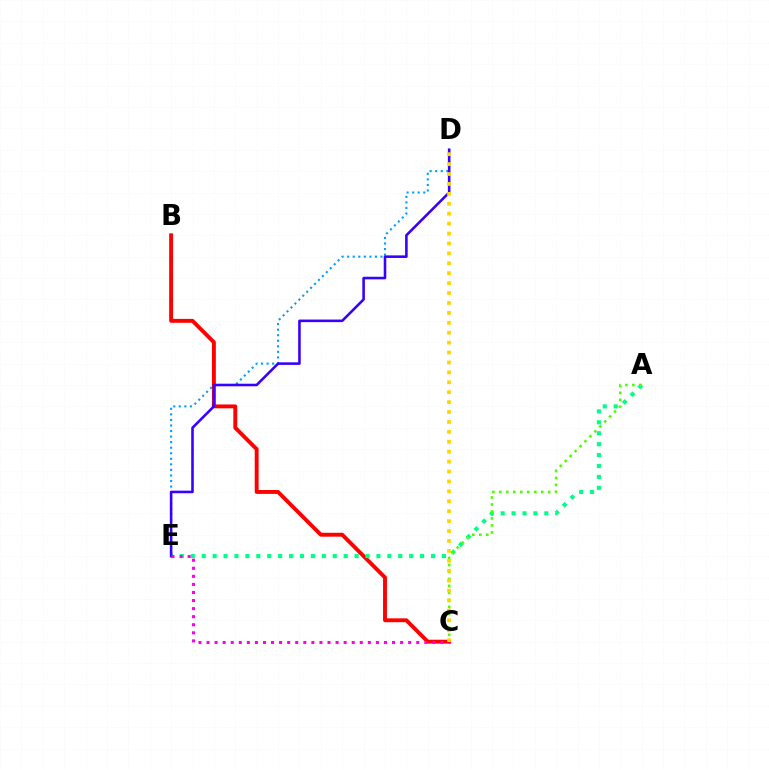{('D', 'E'): [{'color': '#009eff', 'line_style': 'dotted', 'thickness': 1.51}, {'color': '#3700ff', 'line_style': 'solid', 'thickness': 1.86}], ('B', 'C'): [{'color': '#ff0000', 'line_style': 'solid', 'thickness': 2.8}], ('A', 'E'): [{'color': '#00ff86', 'line_style': 'dotted', 'thickness': 2.97}], ('C', 'E'): [{'color': '#ff00ed', 'line_style': 'dotted', 'thickness': 2.19}], ('A', 'C'): [{'color': '#4fff00', 'line_style': 'dotted', 'thickness': 1.9}], ('C', 'D'): [{'color': '#ffd500', 'line_style': 'dotted', 'thickness': 2.69}]}